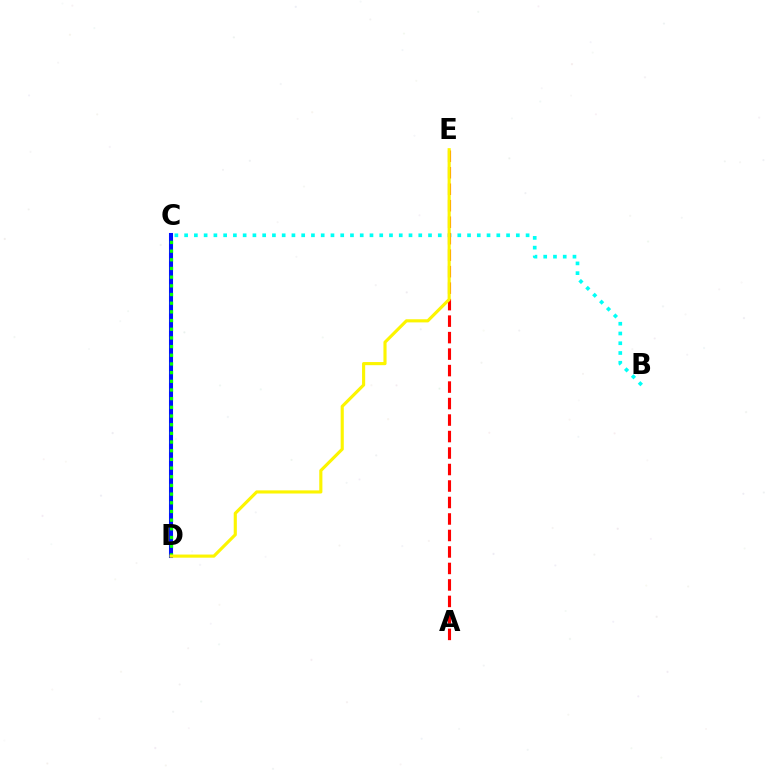{('C', 'D'): [{'color': '#ee00ff', 'line_style': 'dashed', 'thickness': 1.85}, {'color': '#0010ff', 'line_style': 'solid', 'thickness': 2.92}, {'color': '#08ff00', 'line_style': 'dotted', 'thickness': 2.36}], ('B', 'C'): [{'color': '#00fff6', 'line_style': 'dotted', 'thickness': 2.65}], ('A', 'E'): [{'color': '#ff0000', 'line_style': 'dashed', 'thickness': 2.24}], ('D', 'E'): [{'color': '#fcf500', 'line_style': 'solid', 'thickness': 2.25}]}